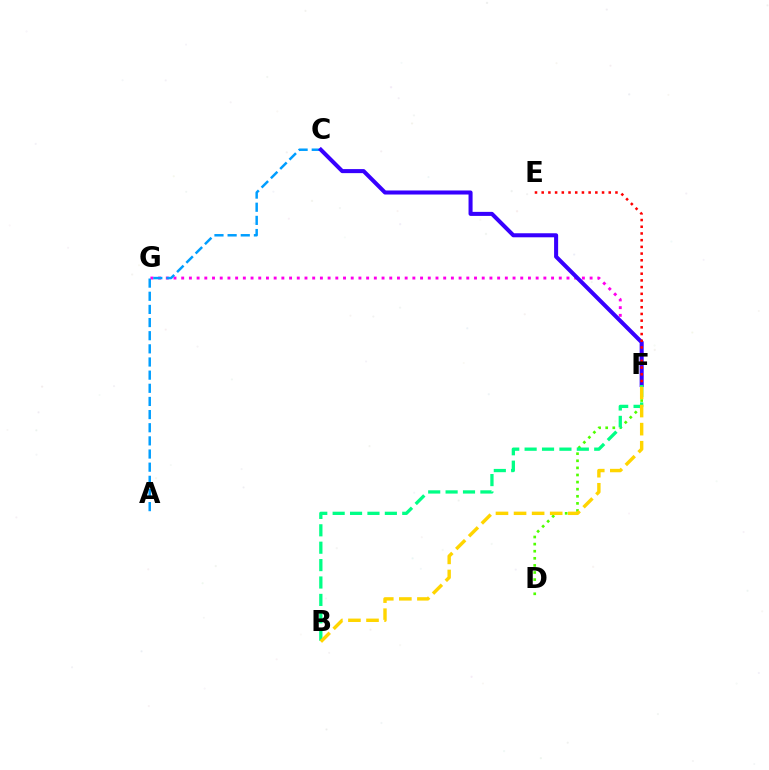{('D', 'F'): [{'color': '#4fff00', 'line_style': 'dotted', 'thickness': 1.93}], ('F', 'G'): [{'color': '#ff00ed', 'line_style': 'dotted', 'thickness': 2.09}], ('A', 'C'): [{'color': '#009eff', 'line_style': 'dashed', 'thickness': 1.79}], ('C', 'F'): [{'color': '#3700ff', 'line_style': 'solid', 'thickness': 2.91}], ('E', 'F'): [{'color': '#ff0000', 'line_style': 'dotted', 'thickness': 1.82}], ('B', 'F'): [{'color': '#00ff86', 'line_style': 'dashed', 'thickness': 2.36}, {'color': '#ffd500', 'line_style': 'dashed', 'thickness': 2.46}]}